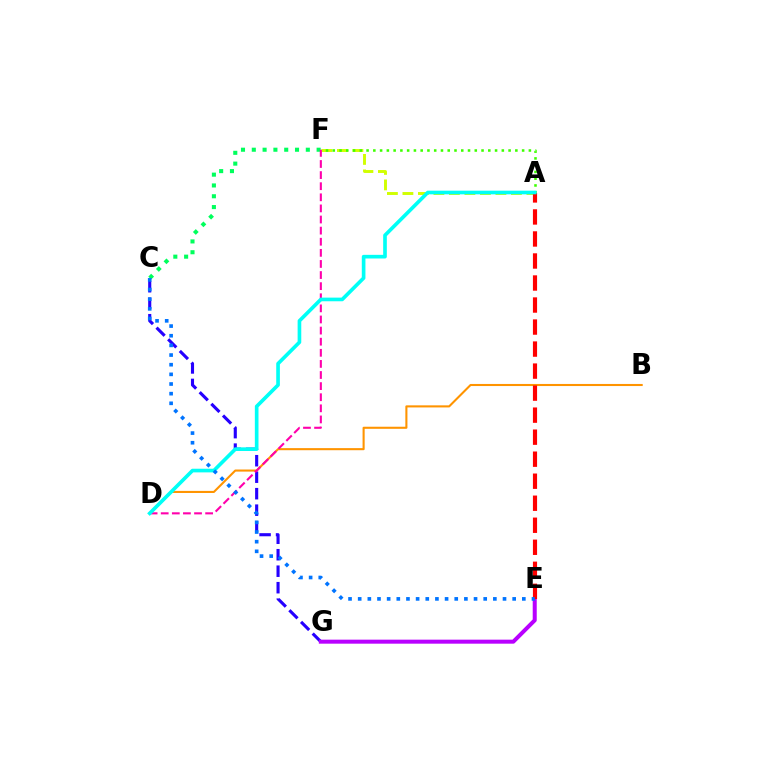{('A', 'F'): [{'color': '#d1ff00', 'line_style': 'dashed', 'thickness': 2.11}, {'color': '#3dff00', 'line_style': 'dotted', 'thickness': 1.84}], ('C', 'G'): [{'color': '#2500ff', 'line_style': 'dashed', 'thickness': 2.24}], ('B', 'D'): [{'color': '#ff9400', 'line_style': 'solid', 'thickness': 1.5}], ('C', 'F'): [{'color': '#00ff5c', 'line_style': 'dotted', 'thickness': 2.94}], ('D', 'F'): [{'color': '#ff00ac', 'line_style': 'dashed', 'thickness': 1.51}], ('E', 'G'): [{'color': '#b900ff', 'line_style': 'solid', 'thickness': 2.89}], ('A', 'E'): [{'color': '#ff0000', 'line_style': 'dashed', 'thickness': 2.99}], ('A', 'D'): [{'color': '#00fff6', 'line_style': 'solid', 'thickness': 2.63}], ('C', 'E'): [{'color': '#0074ff', 'line_style': 'dotted', 'thickness': 2.62}]}